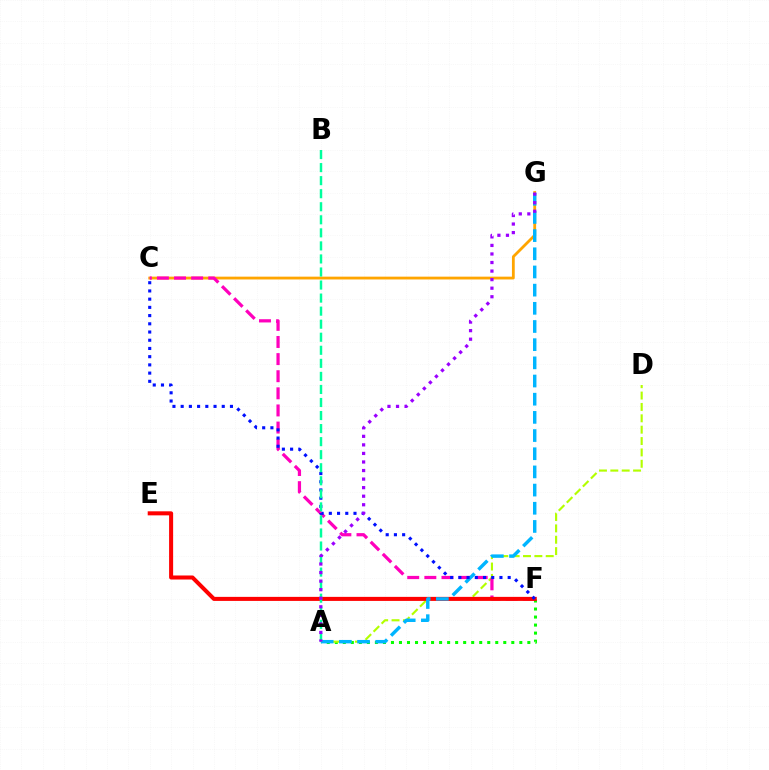{('A', 'F'): [{'color': '#08ff00', 'line_style': 'dotted', 'thickness': 2.18}], ('C', 'G'): [{'color': '#ffa500', 'line_style': 'solid', 'thickness': 2.02}], ('A', 'D'): [{'color': '#b3ff00', 'line_style': 'dashed', 'thickness': 1.54}], ('C', 'F'): [{'color': '#ff00bd', 'line_style': 'dashed', 'thickness': 2.32}, {'color': '#0010ff', 'line_style': 'dotted', 'thickness': 2.23}], ('E', 'F'): [{'color': '#ff0000', 'line_style': 'solid', 'thickness': 2.9}], ('A', 'G'): [{'color': '#00b5ff', 'line_style': 'dashed', 'thickness': 2.47}, {'color': '#9b00ff', 'line_style': 'dotted', 'thickness': 2.32}], ('A', 'B'): [{'color': '#00ff9d', 'line_style': 'dashed', 'thickness': 1.77}]}